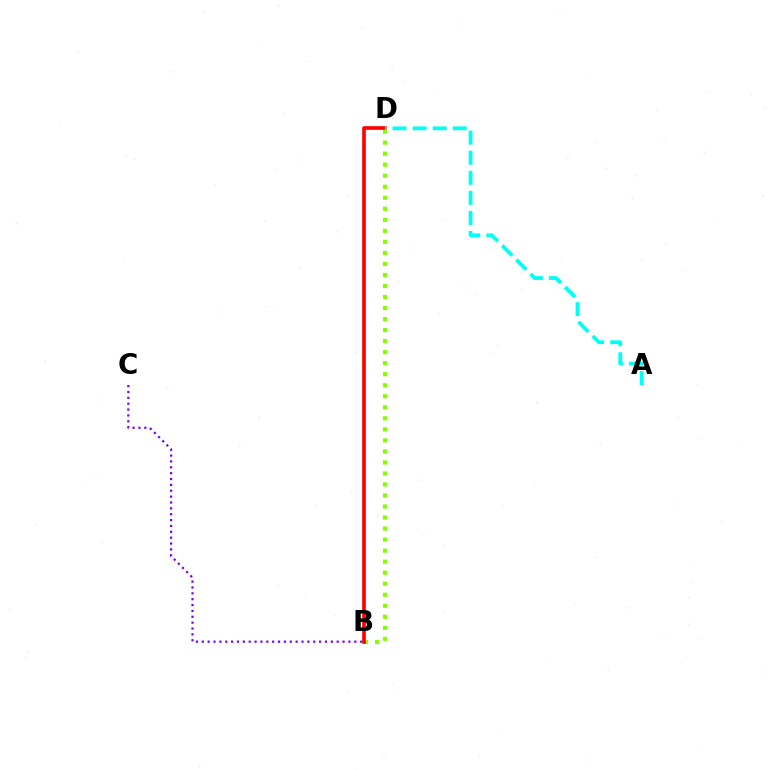{('B', 'D'): [{'color': '#84ff00', 'line_style': 'dotted', 'thickness': 3.0}, {'color': '#ff0000', 'line_style': 'solid', 'thickness': 2.61}], ('B', 'C'): [{'color': '#7200ff', 'line_style': 'dotted', 'thickness': 1.59}], ('A', 'D'): [{'color': '#00fff6', 'line_style': 'dashed', 'thickness': 2.73}]}